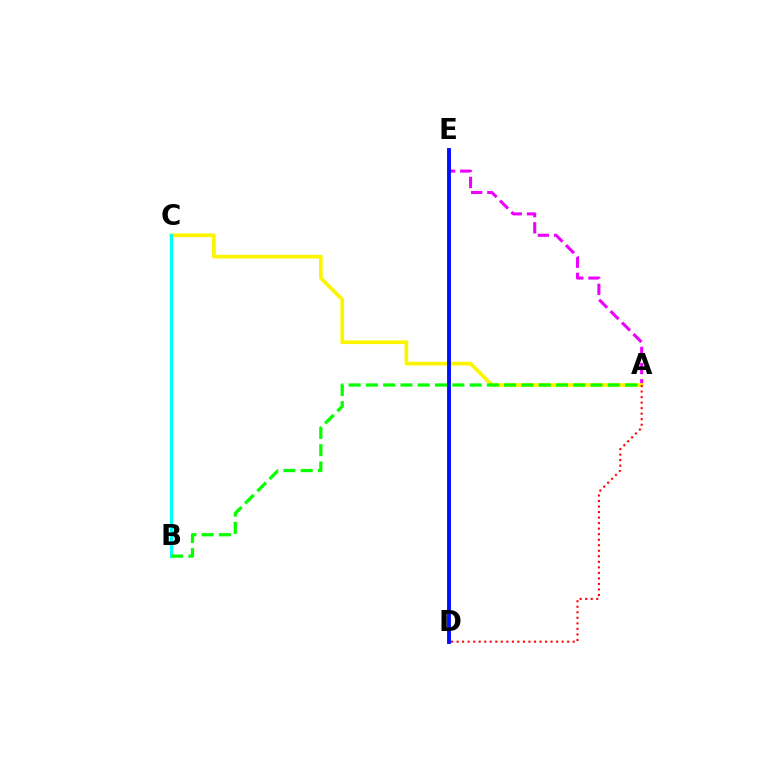{('A', 'E'): [{'color': '#ee00ff', 'line_style': 'dashed', 'thickness': 2.2}], ('A', 'C'): [{'color': '#fcf500', 'line_style': 'solid', 'thickness': 2.67}], ('B', 'C'): [{'color': '#00fff6', 'line_style': 'solid', 'thickness': 2.32}], ('A', 'B'): [{'color': '#08ff00', 'line_style': 'dashed', 'thickness': 2.35}], ('A', 'D'): [{'color': '#ff0000', 'line_style': 'dotted', 'thickness': 1.5}], ('D', 'E'): [{'color': '#0010ff', 'line_style': 'solid', 'thickness': 2.79}]}